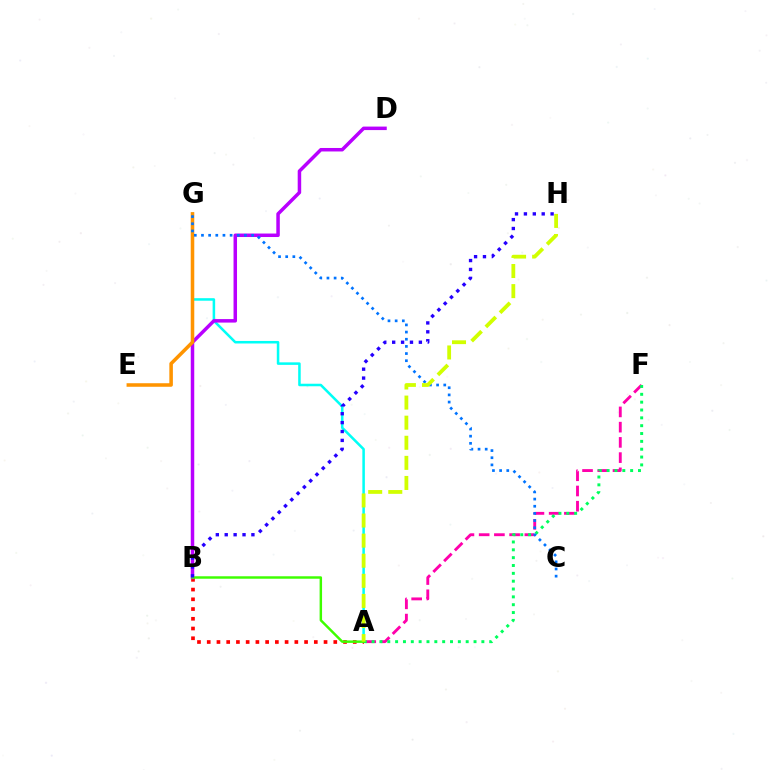{('A', 'B'): [{'color': '#ff0000', 'line_style': 'dotted', 'thickness': 2.65}, {'color': '#3dff00', 'line_style': 'solid', 'thickness': 1.77}], ('A', 'G'): [{'color': '#00fff6', 'line_style': 'solid', 'thickness': 1.82}], ('A', 'F'): [{'color': '#ff00ac', 'line_style': 'dashed', 'thickness': 2.07}, {'color': '#00ff5c', 'line_style': 'dotted', 'thickness': 2.13}], ('B', 'D'): [{'color': '#b900ff', 'line_style': 'solid', 'thickness': 2.52}], ('E', 'G'): [{'color': '#ff9400', 'line_style': 'solid', 'thickness': 2.55}], ('B', 'H'): [{'color': '#2500ff', 'line_style': 'dotted', 'thickness': 2.42}], ('C', 'G'): [{'color': '#0074ff', 'line_style': 'dotted', 'thickness': 1.95}], ('A', 'H'): [{'color': '#d1ff00', 'line_style': 'dashed', 'thickness': 2.73}]}